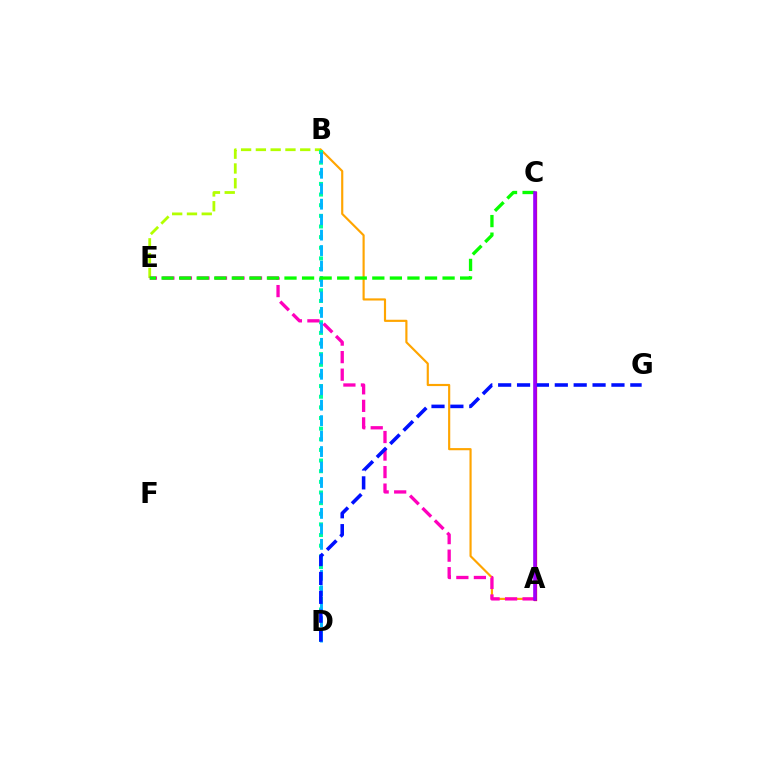{('B', 'E'): [{'color': '#b3ff00', 'line_style': 'dashed', 'thickness': 2.01}], ('A', 'B'): [{'color': '#ffa500', 'line_style': 'solid', 'thickness': 1.55}], ('B', 'D'): [{'color': '#00ff9d', 'line_style': 'dotted', 'thickness': 2.89}, {'color': '#00b5ff', 'line_style': 'dashed', 'thickness': 2.1}], ('A', 'E'): [{'color': '#ff00bd', 'line_style': 'dashed', 'thickness': 2.38}], ('A', 'C'): [{'color': '#ff0000', 'line_style': 'solid', 'thickness': 2.34}, {'color': '#9b00ff', 'line_style': 'solid', 'thickness': 2.58}], ('C', 'E'): [{'color': '#08ff00', 'line_style': 'dashed', 'thickness': 2.39}], ('D', 'G'): [{'color': '#0010ff', 'line_style': 'dashed', 'thickness': 2.56}]}